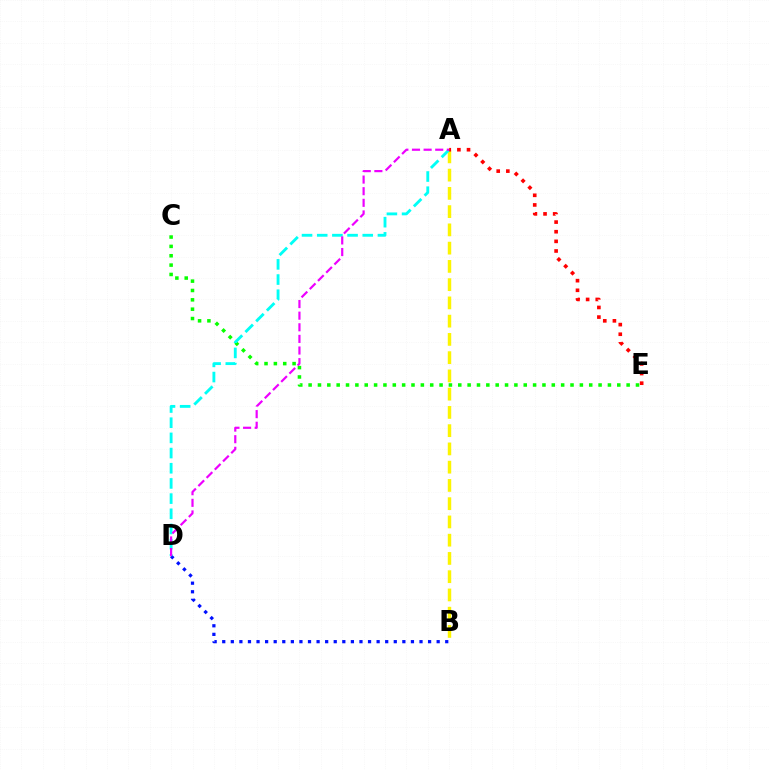{('C', 'E'): [{'color': '#08ff00', 'line_style': 'dotted', 'thickness': 2.54}], ('A', 'B'): [{'color': '#fcf500', 'line_style': 'dashed', 'thickness': 2.48}], ('B', 'D'): [{'color': '#0010ff', 'line_style': 'dotted', 'thickness': 2.33}], ('A', 'D'): [{'color': '#00fff6', 'line_style': 'dashed', 'thickness': 2.06}, {'color': '#ee00ff', 'line_style': 'dashed', 'thickness': 1.58}], ('A', 'E'): [{'color': '#ff0000', 'line_style': 'dotted', 'thickness': 2.62}]}